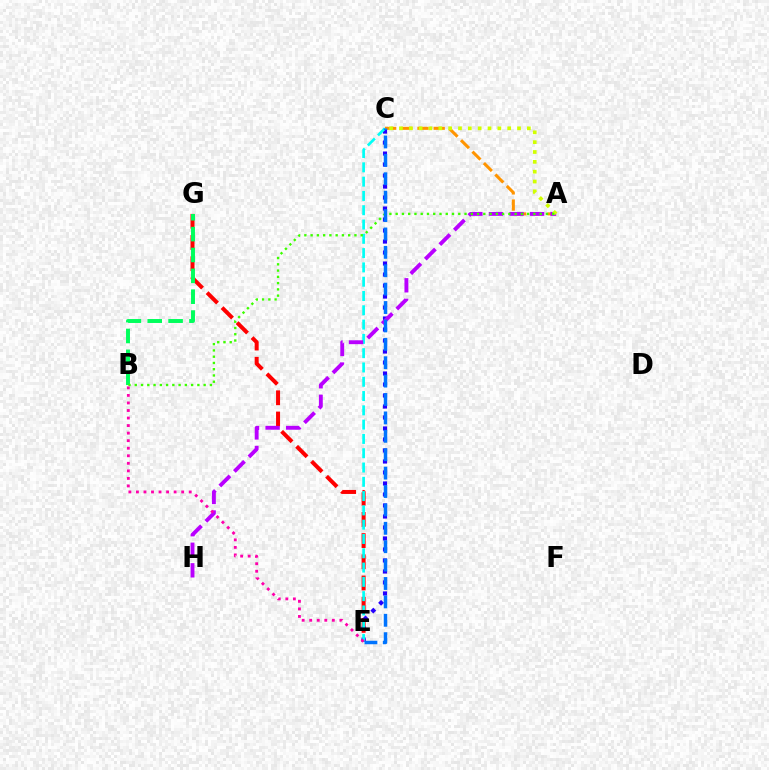{('A', 'C'): [{'color': '#ff9400', 'line_style': 'dashed', 'thickness': 2.2}, {'color': '#d1ff00', 'line_style': 'dotted', 'thickness': 2.67}], ('E', 'G'): [{'color': '#ff0000', 'line_style': 'dashed', 'thickness': 2.88}], ('B', 'G'): [{'color': '#00ff5c', 'line_style': 'dashed', 'thickness': 2.83}], ('C', 'E'): [{'color': '#2500ff', 'line_style': 'dotted', 'thickness': 2.99}, {'color': '#00fff6', 'line_style': 'dashed', 'thickness': 1.94}, {'color': '#0074ff', 'line_style': 'dashed', 'thickness': 2.5}], ('A', 'H'): [{'color': '#b900ff', 'line_style': 'dashed', 'thickness': 2.79}], ('A', 'B'): [{'color': '#3dff00', 'line_style': 'dotted', 'thickness': 1.7}], ('B', 'E'): [{'color': '#ff00ac', 'line_style': 'dotted', 'thickness': 2.05}]}